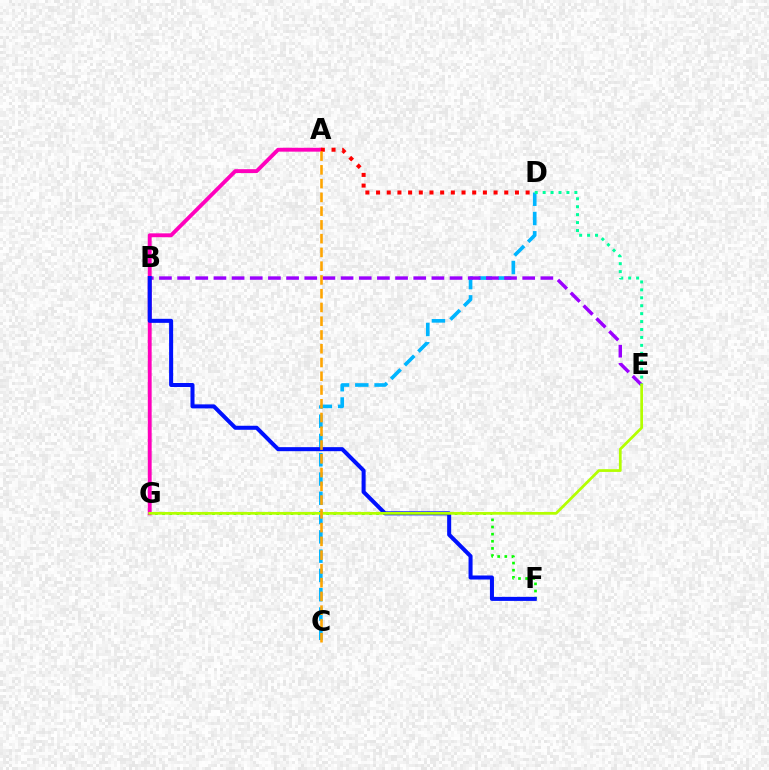{('F', 'G'): [{'color': '#08ff00', 'line_style': 'dotted', 'thickness': 1.94}], ('C', 'D'): [{'color': '#00b5ff', 'line_style': 'dashed', 'thickness': 2.62}], ('A', 'G'): [{'color': '#ff00bd', 'line_style': 'solid', 'thickness': 2.78}], ('B', 'E'): [{'color': '#9b00ff', 'line_style': 'dashed', 'thickness': 2.47}], ('D', 'E'): [{'color': '#00ff9d', 'line_style': 'dotted', 'thickness': 2.15}], ('B', 'F'): [{'color': '#0010ff', 'line_style': 'solid', 'thickness': 2.9}], ('A', 'D'): [{'color': '#ff0000', 'line_style': 'dotted', 'thickness': 2.9}], ('E', 'G'): [{'color': '#b3ff00', 'line_style': 'solid', 'thickness': 1.97}], ('A', 'C'): [{'color': '#ffa500', 'line_style': 'dashed', 'thickness': 1.87}]}